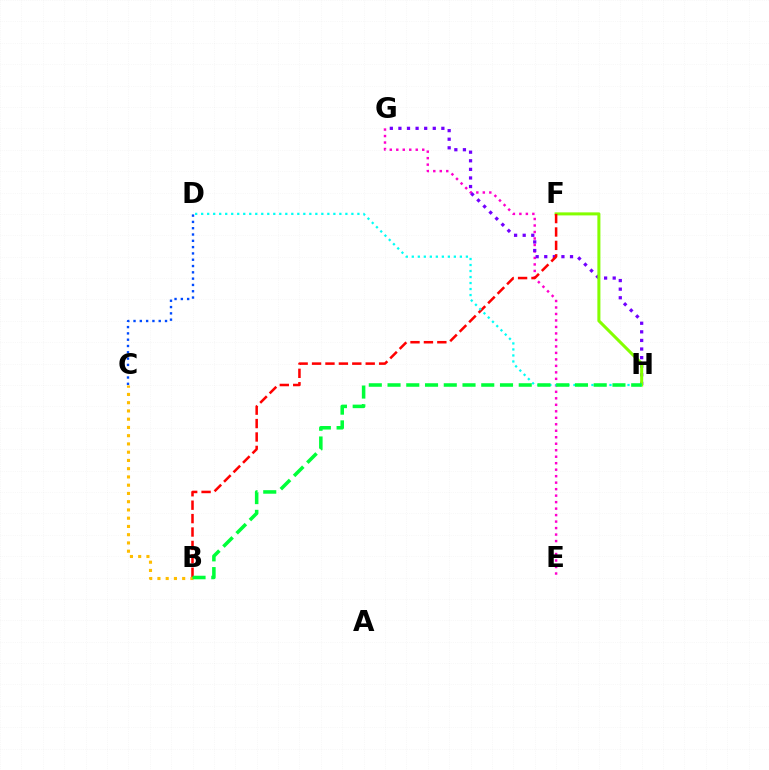{('C', 'D'): [{'color': '#004bff', 'line_style': 'dotted', 'thickness': 1.71}], ('B', 'C'): [{'color': '#ffbd00', 'line_style': 'dotted', 'thickness': 2.24}], ('E', 'G'): [{'color': '#ff00cf', 'line_style': 'dotted', 'thickness': 1.76}], ('G', 'H'): [{'color': '#7200ff', 'line_style': 'dotted', 'thickness': 2.33}], ('F', 'H'): [{'color': '#84ff00', 'line_style': 'solid', 'thickness': 2.19}], ('B', 'F'): [{'color': '#ff0000', 'line_style': 'dashed', 'thickness': 1.82}], ('D', 'H'): [{'color': '#00fff6', 'line_style': 'dotted', 'thickness': 1.63}], ('B', 'H'): [{'color': '#00ff39', 'line_style': 'dashed', 'thickness': 2.55}]}